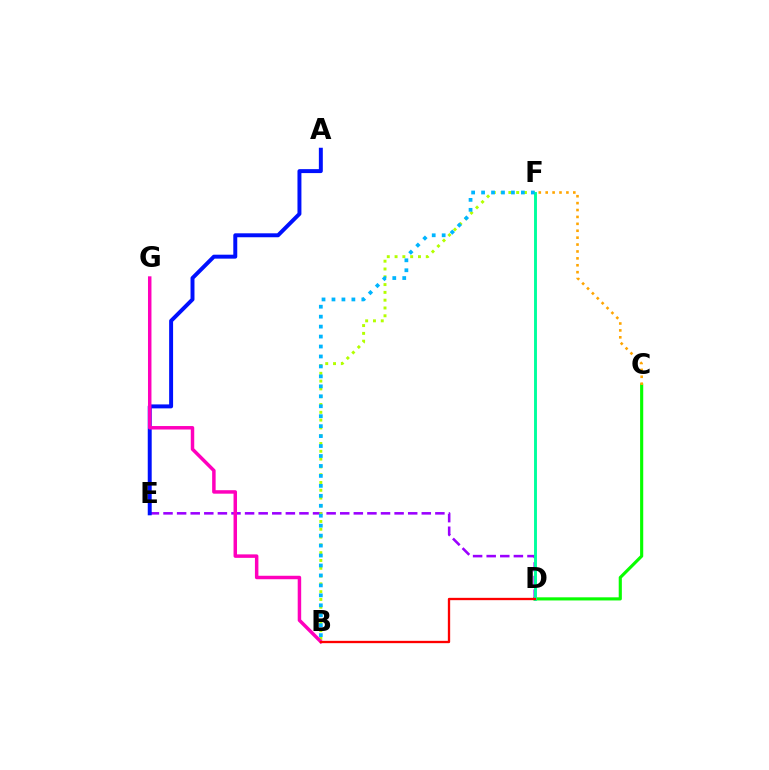{('D', 'E'): [{'color': '#9b00ff', 'line_style': 'dashed', 'thickness': 1.85}], ('B', 'F'): [{'color': '#b3ff00', 'line_style': 'dotted', 'thickness': 2.12}, {'color': '#00b5ff', 'line_style': 'dotted', 'thickness': 2.7}], ('A', 'E'): [{'color': '#0010ff', 'line_style': 'solid', 'thickness': 2.84}], ('B', 'G'): [{'color': '#ff00bd', 'line_style': 'solid', 'thickness': 2.51}], ('C', 'D'): [{'color': '#08ff00', 'line_style': 'solid', 'thickness': 2.25}], ('D', 'F'): [{'color': '#00ff9d', 'line_style': 'solid', 'thickness': 2.1}], ('C', 'F'): [{'color': '#ffa500', 'line_style': 'dotted', 'thickness': 1.88}], ('B', 'D'): [{'color': '#ff0000', 'line_style': 'solid', 'thickness': 1.67}]}